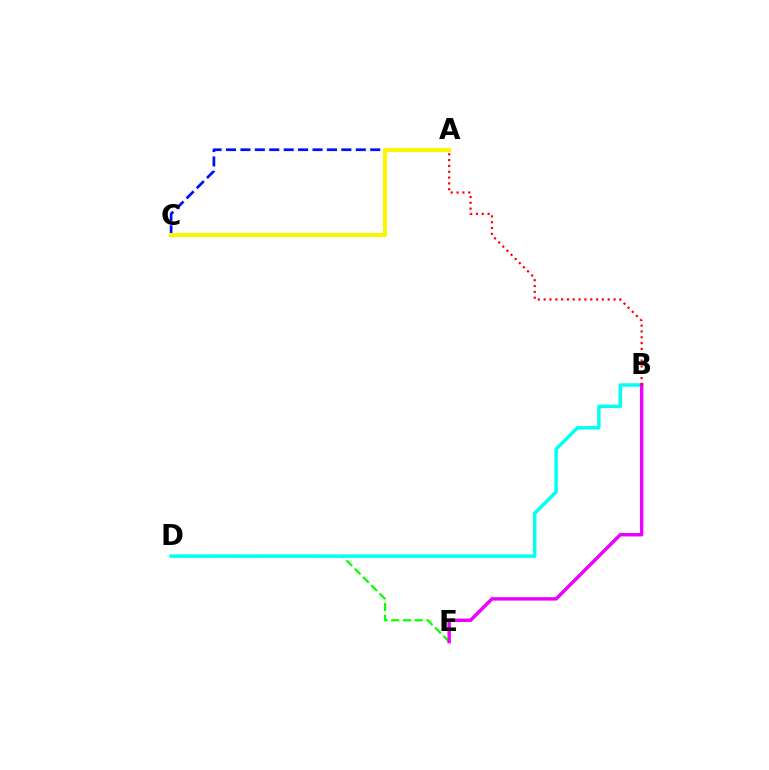{('D', 'E'): [{'color': '#08ff00', 'line_style': 'dashed', 'thickness': 1.59}], ('A', 'C'): [{'color': '#0010ff', 'line_style': 'dashed', 'thickness': 1.96}, {'color': '#fcf500', 'line_style': 'solid', 'thickness': 2.91}], ('B', 'D'): [{'color': '#00fff6', 'line_style': 'solid', 'thickness': 2.49}], ('B', 'E'): [{'color': '#ee00ff', 'line_style': 'solid', 'thickness': 2.47}], ('A', 'B'): [{'color': '#ff0000', 'line_style': 'dotted', 'thickness': 1.58}]}